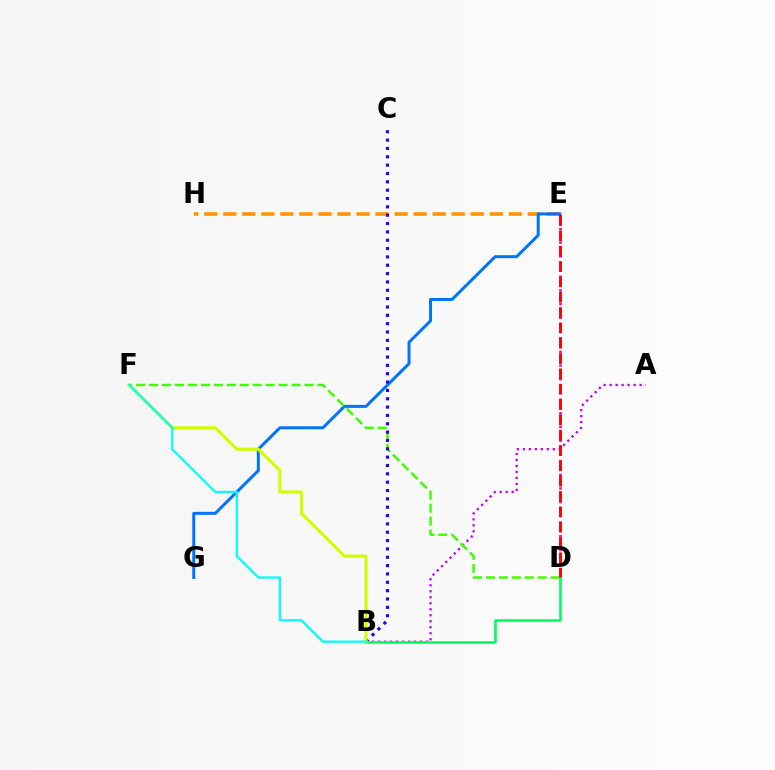{('E', 'H'): [{'color': '#ff9400', 'line_style': 'dashed', 'thickness': 2.59}], ('A', 'B'): [{'color': '#b900ff', 'line_style': 'dotted', 'thickness': 1.63}], ('E', 'G'): [{'color': '#0074ff', 'line_style': 'solid', 'thickness': 2.16}], ('D', 'E'): [{'color': '#ff00ac', 'line_style': 'dotted', 'thickness': 1.85}, {'color': '#ff0000', 'line_style': 'dashed', 'thickness': 2.08}], ('D', 'F'): [{'color': '#3dff00', 'line_style': 'dashed', 'thickness': 1.76}], ('B', 'C'): [{'color': '#2500ff', 'line_style': 'dotted', 'thickness': 2.27}], ('B', 'D'): [{'color': '#00ff5c', 'line_style': 'solid', 'thickness': 1.87}], ('B', 'F'): [{'color': '#d1ff00', 'line_style': 'solid', 'thickness': 2.24}, {'color': '#00fff6', 'line_style': 'solid', 'thickness': 1.62}]}